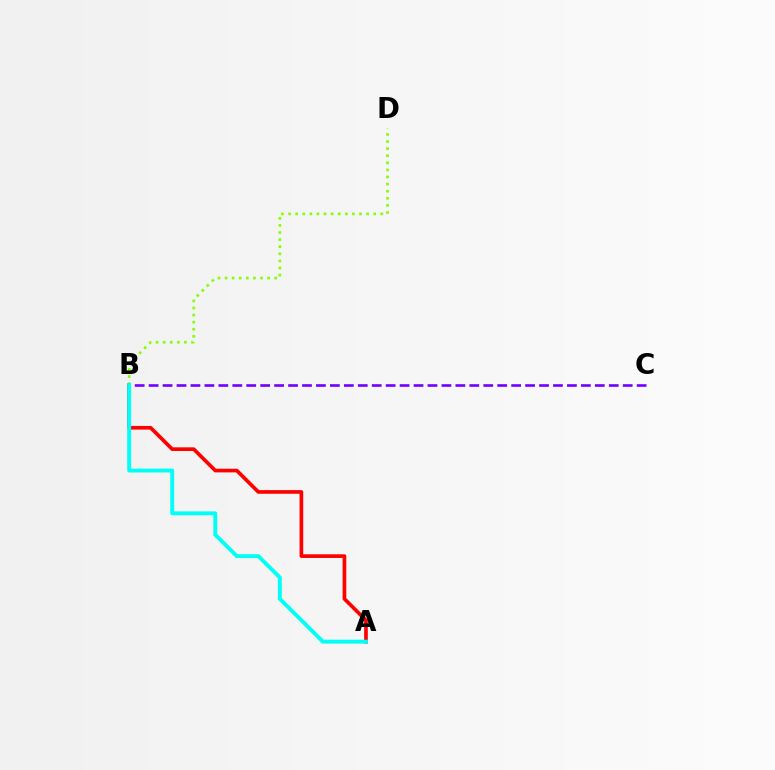{('B', 'D'): [{'color': '#84ff00', 'line_style': 'dotted', 'thickness': 1.93}], ('B', 'C'): [{'color': '#7200ff', 'line_style': 'dashed', 'thickness': 1.89}], ('A', 'B'): [{'color': '#ff0000', 'line_style': 'solid', 'thickness': 2.65}, {'color': '#00fff6', 'line_style': 'solid', 'thickness': 2.81}]}